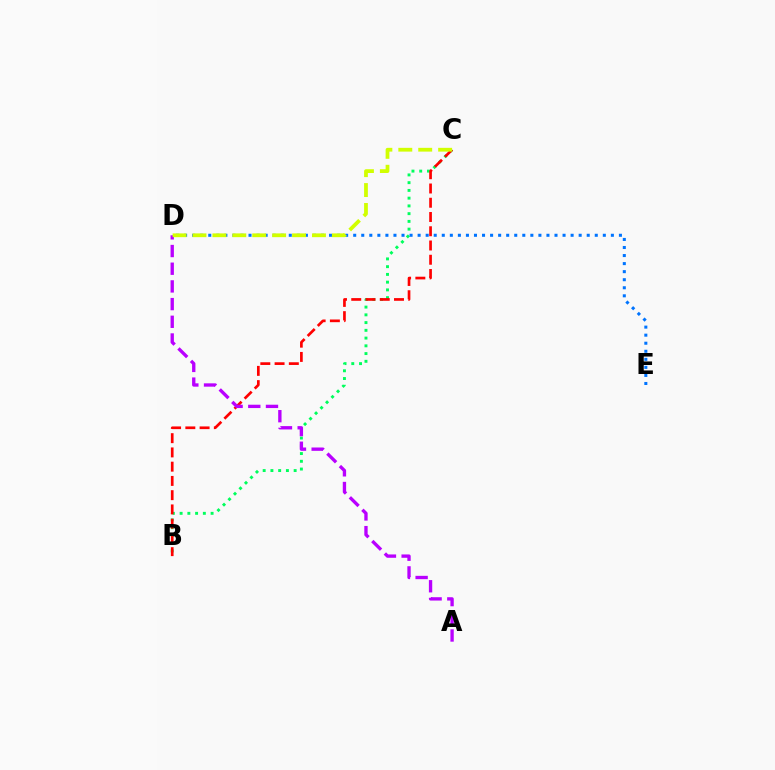{('B', 'C'): [{'color': '#00ff5c', 'line_style': 'dotted', 'thickness': 2.1}, {'color': '#ff0000', 'line_style': 'dashed', 'thickness': 1.94}], ('A', 'D'): [{'color': '#b900ff', 'line_style': 'dashed', 'thickness': 2.4}], ('D', 'E'): [{'color': '#0074ff', 'line_style': 'dotted', 'thickness': 2.19}], ('C', 'D'): [{'color': '#d1ff00', 'line_style': 'dashed', 'thickness': 2.71}]}